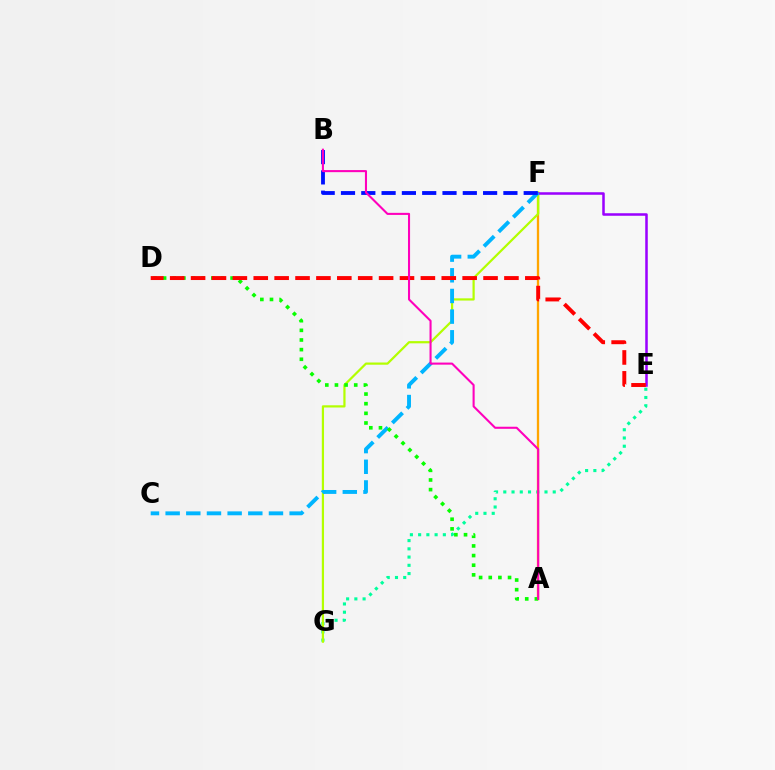{('E', 'G'): [{'color': '#00ff9d', 'line_style': 'dotted', 'thickness': 2.24}], ('A', 'F'): [{'color': '#ffa500', 'line_style': 'solid', 'thickness': 1.66}], ('F', 'G'): [{'color': '#b3ff00', 'line_style': 'solid', 'thickness': 1.59}], ('E', 'F'): [{'color': '#9b00ff', 'line_style': 'solid', 'thickness': 1.82}], ('C', 'F'): [{'color': '#00b5ff', 'line_style': 'dashed', 'thickness': 2.81}], ('A', 'D'): [{'color': '#08ff00', 'line_style': 'dotted', 'thickness': 2.62}], ('B', 'F'): [{'color': '#0010ff', 'line_style': 'dashed', 'thickness': 2.76}], ('D', 'E'): [{'color': '#ff0000', 'line_style': 'dashed', 'thickness': 2.84}], ('A', 'B'): [{'color': '#ff00bd', 'line_style': 'solid', 'thickness': 1.5}]}